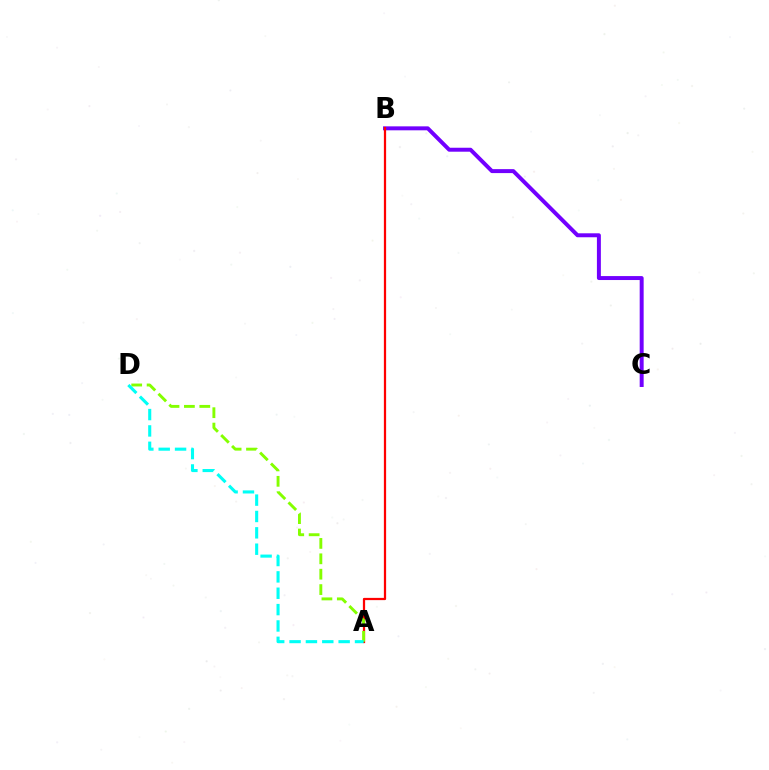{('B', 'C'): [{'color': '#7200ff', 'line_style': 'solid', 'thickness': 2.85}], ('A', 'B'): [{'color': '#ff0000', 'line_style': 'solid', 'thickness': 1.61}], ('A', 'D'): [{'color': '#84ff00', 'line_style': 'dashed', 'thickness': 2.09}, {'color': '#00fff6', 'line_style': 'dashed', 'thickness': 2.22}]}